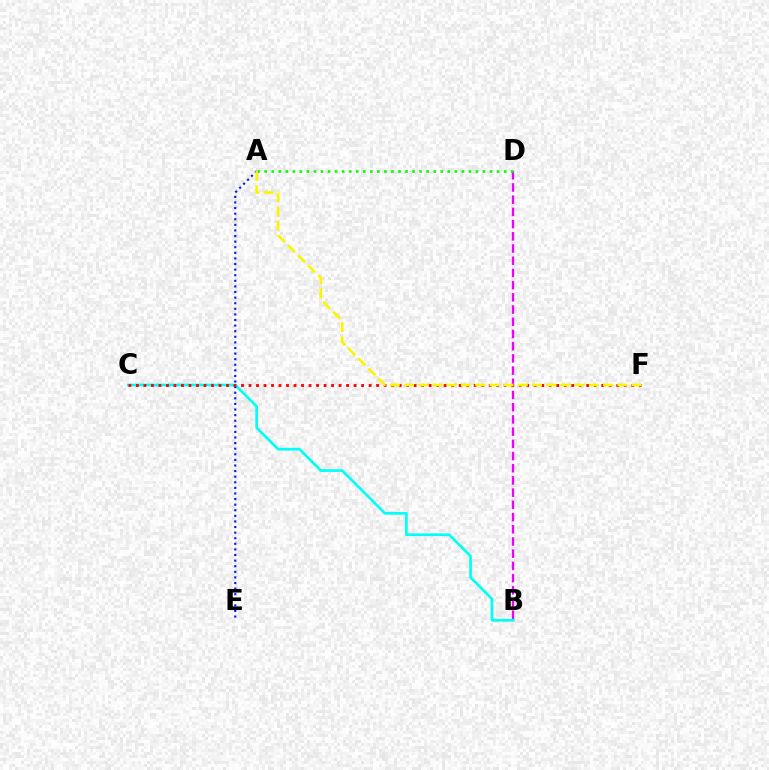{('B', 'D'): [{'color': '#ee00ff', 'line_style': 'dashed', 'thickness': 1.66}], ('B', 'C'): [{'color': '#00fff6', 'line_style': 'solid', 'thickness': 1.94}], ('A', 'D'): [{'color': '#08ff00', 'line_style': 'dotted', 'thickness': 1.91}], ('A', 'E'): [{'color': '#0010ff', 'line_style': 'dotted', 'thickness': 1.52}], ('C', 'F'): [{'color': '#ff0000', 'line_style': 'dotted', 'thickness': 2.04}], ('A', 'F'): [{'color': '#fcf500', 'line_style': 'dashed', 'thickness': 1.93}]}